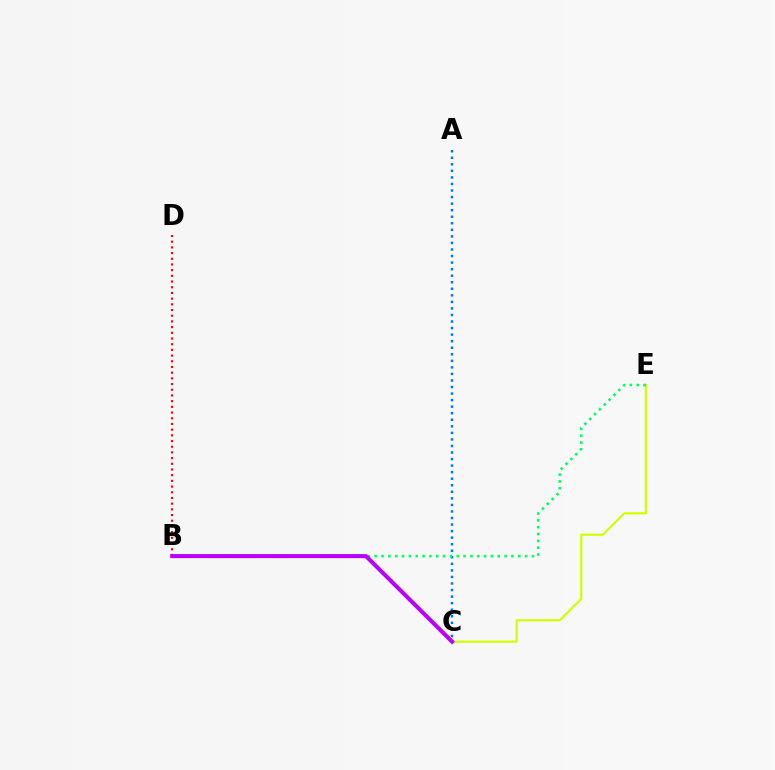{('C', 'E'): [{'color': '#d1ff00', 'line_style': 'solid', 'thickness': 1.58}], ('B', 'D'): [{'color': '#ff0000', 'line_style': 'dotted', 'thickness': 1.55}], ('A', 'C'): [{'color': '#0074ff', 'line_style': 'dotted', 'thickness': 1.78}], ('B', 'E'): [{'color': '#00ff5c', 'line_style': 'dotted', 'thickness': 1.86}], ('B', 'C'): [{'color': '#b900ff', 'line_style': 'solid', 'thickness': 2.92}]}